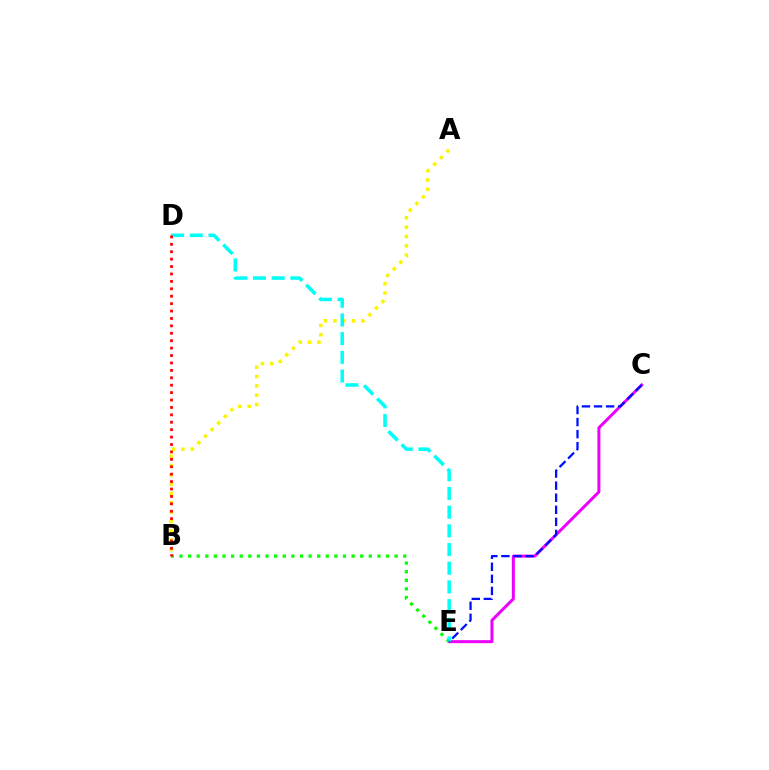{('C', 'E'): [{'color': '#ee00ff', 'line_style': 'solid', 'thickness': 2.16}, {'color': '#0010ff', 'line_style': 'dashed', 'thickness': 1.64}], ('B', 'E'): [{'color': '#08ff00', 'line_style': 'dotted', 'thickness': 2.34}], ('A', 'B'): [{'color': '#fcf500', 'line_style': 'dotted', 'thickness': 2.54}], ('D', 'E'): [{'color': '#00fff6', 'line_style': 'dashed', 'thickness': 2.54}], ('B', 'D'): [{'color': '#ff0000', 'line_style': 'dotted', 'thickness': 2.01}]}